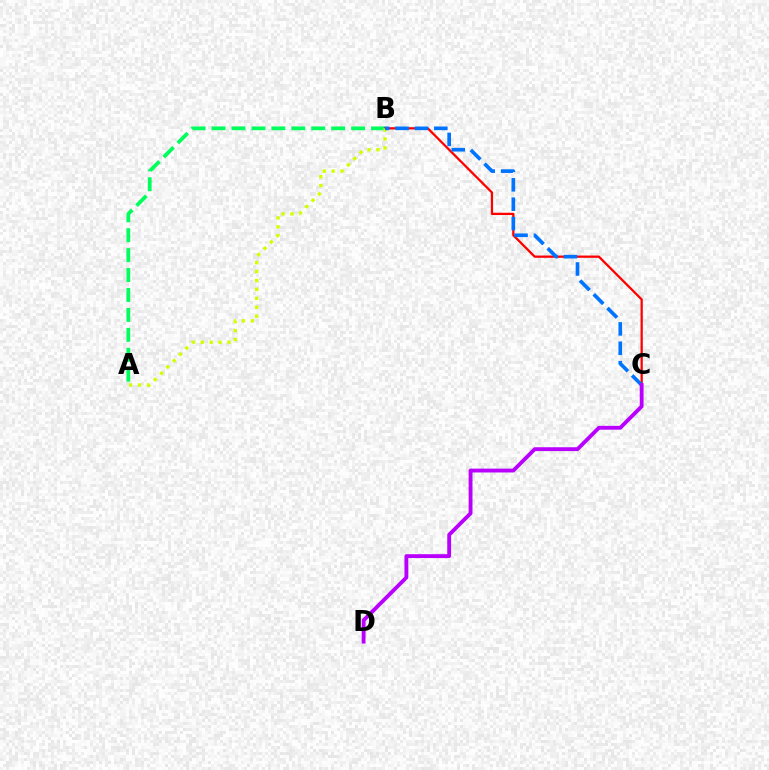{('A', 'B'): [{'color': '#00ff5c', 'line_style': 'dashed', 'thickness': 2.71}, {'color': '#d1ff00', 'line_style': 'dotted', 'thickness': 2.43}], ('B', 'C'): [{'color': '#ff0000', 'line_style': 'solid', 'thickness': 1.63}, {'color': '#0074ff', 'line_style': 'dashed', 'thickness': 2.64}], ('C', 'D'): [{'color': '#b900ff', 'line_style': 'solid', 'thickness': 2.77}]}